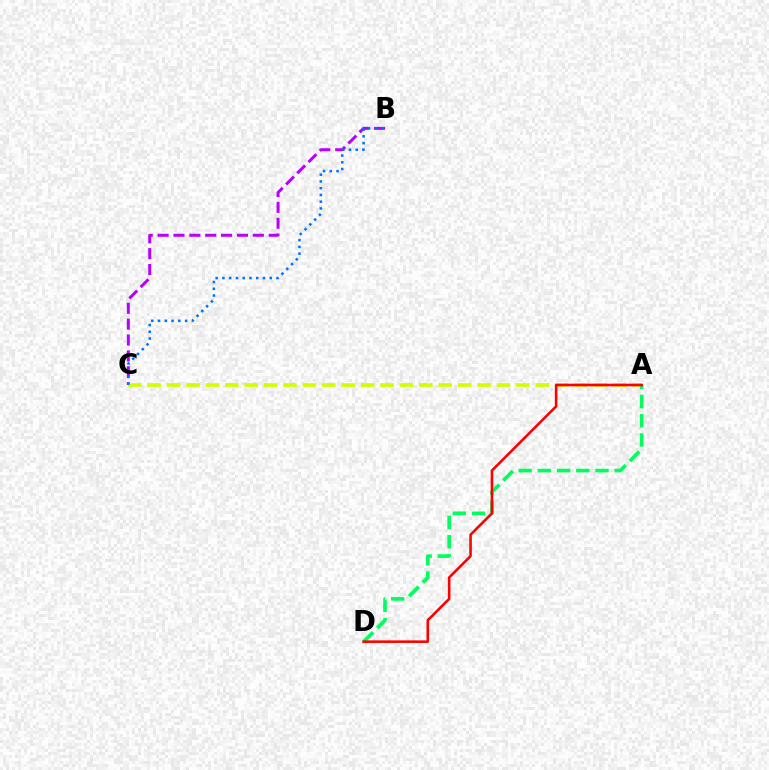{('B', 'C'): [{'color': '#b900ff', 'line_style': 'dashed', 'thickness': 2.16}, {'color': '#0074ff', 'line_style': 'dotted', 'thickness': 1.84}], ('A', 'C'): [{'color': '#d1ff00', 'line_style': 'dashed', 'thickness': 2.64}], ('A', 'D'): [{'color': '#00ff5c', 'line_style': 'dashed', 'thickness': 2.61}, {'color': '#ff0000', 'line_style': 'solid', 'thickness': 1.86}]}